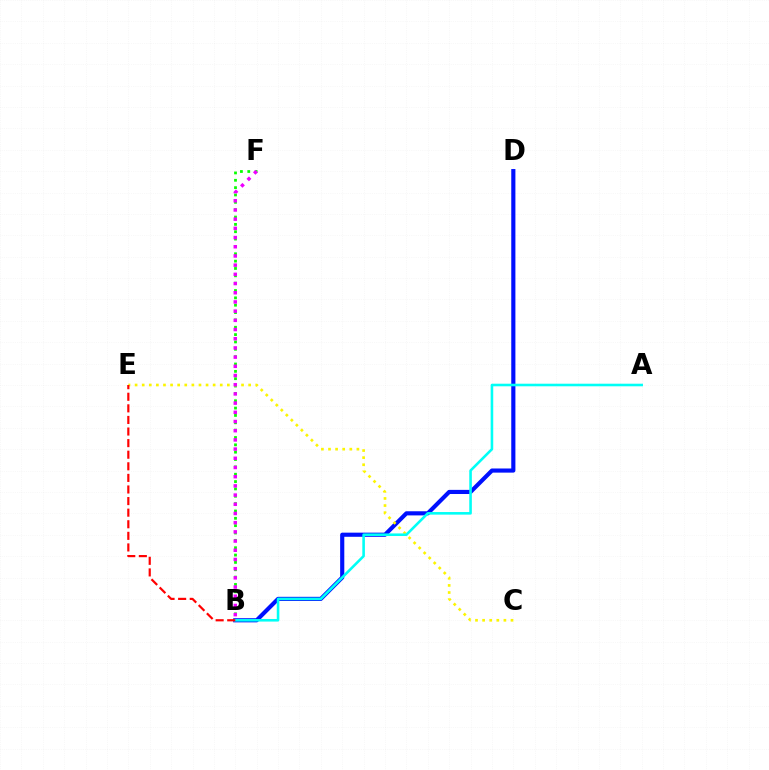{('B', 'D'): [{'color': '#0010ff', 'line_style': 'solid', 'thickness': 2.98}], ('B', 'F'): [{'color': '#08ff00', 'line_style': 'dotted', 'thickness': 2.0}, {'color': '#ee00ff', 'line_style': 'dotted', 'thickness': 2.5}], ('C', 'E'): [{'color': '#fcf500', 'line_style': 'dotted', 'thickness': 1.93}], ('A', 'B'): [{'color': '#00fff6', 'line_style': 'solid', 'thickness': 1.86}], ('B', 'E'): [{'color': '#ff0000', 'line_style': 'dashed', 'thickness': 1.57}]}